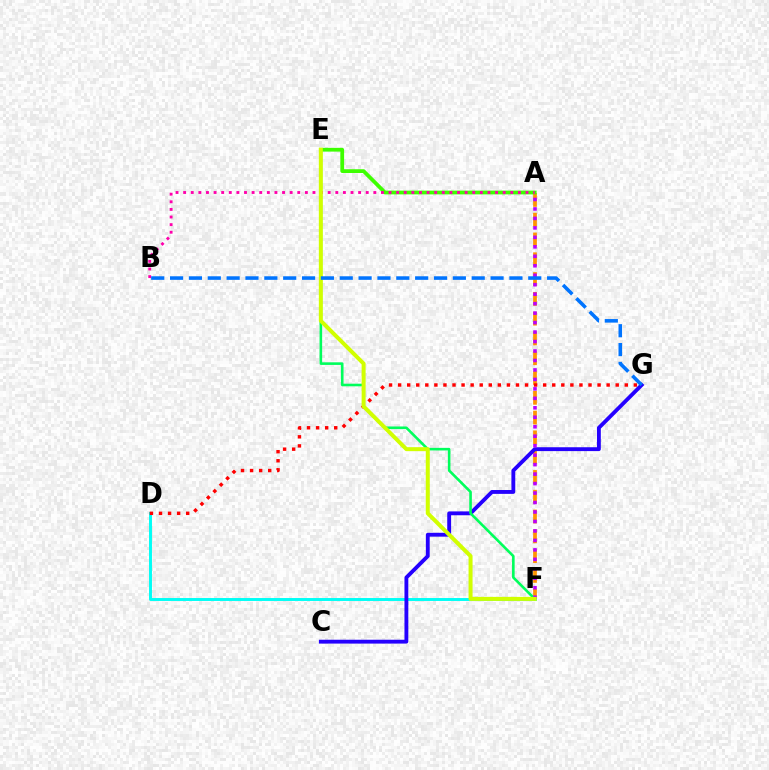{('A', 'F'): [{'color': '#ff9400', 'line_style': 'dashed', 'thickness': 2.69}, {'color': '#b900ff', 'line_style': 'dotted', 'thickness': 2.57}], ('A', 'E'): [{'color': '#3dff00', 'line_style': 'solid', 'thickness': 2.71}], ('D', 'F'): [{'color': '#00fff6', 'line_style': 'solid', 'thickness': 2.12}], ('D', 'G'): [{'color': '#ff0000', 'line_style': 'dotted', 'thickness': 2.46}], ('C', 'G'): [{'color': '#2500ff', 'line_style': 'solid', 'thickness': 2.78}], ('E', 'F'): [{'color': '#00ff5c', 'line_style': 'solid', 'thickness': 1.88}, {'color': '#d1ff00', 'line_style': 'solid', 'thickness': 2.88}], ('A', 'B'): [{'color': '#ff00ac', 'line_style': 'dotted', 'thickness': 2.07}], ('B', 'G'): [{'color': '#0074ff', 'line_style': 'dashed', 'thickness': 2.56}]}